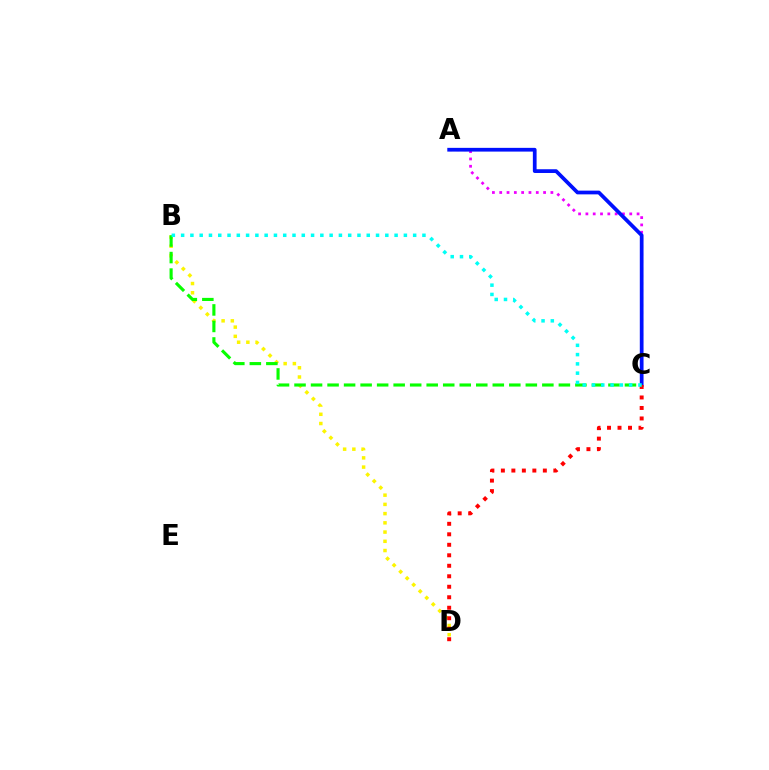{('A', 'C'): [{'color': '#ee00ff', 'line_style': 'dotted', 'thickness': 1.99}, {'color': '#0010ff', 'line_style': 'solid', 'thickness': 2.69}], ('B', 'D'): [{'color': '#fcf500', 'line_style': 'dotted', 'thickness': 2.51}], ('C', 'D'): [{'color': '#ff0000', 'line_style': 'dotted', 'thickness': 2.85}], ('B', 'C'): [{'color': '#08ff00', 'line_style': 'dashed', 'thickness': 2.24}, {'color': '#00fff6', 'line_style': 'dotted', 'thickness': 2.52}]}